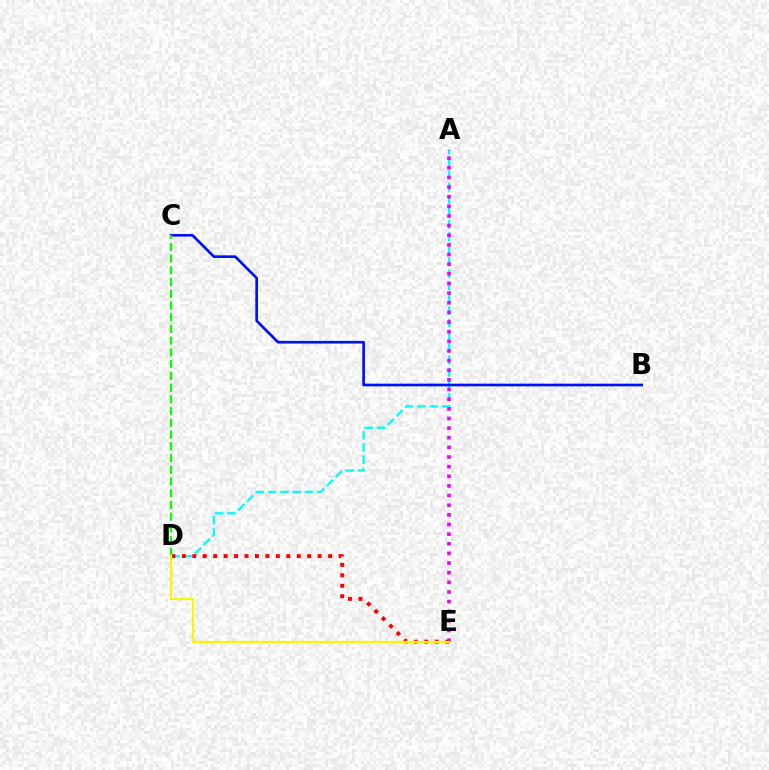{('A', 'D'): [{'color': '#00fff6', 'line_style': 'dashed', 'thickness': 1.68}], ('B', 'C'): [{'color': '#0010ff', 'line_style': 'solid', 'thickness': 1.92}], ('A', 'E'): [{'color': '#ee00ff', 'line_style': 'dotted', 'thickness': 2.62}], ('D', 'E'): [{'color': '#ff0000', 'line_style': 'dotted', 'thickness': 2.84}, {'color': '#fcf500', 'line_style': 'solid', 'thickness': 1.65}], ('C', 'D'): [{'color': '#08ff00', 'line_style': 'dashed', 'thickness': 1.59}]}